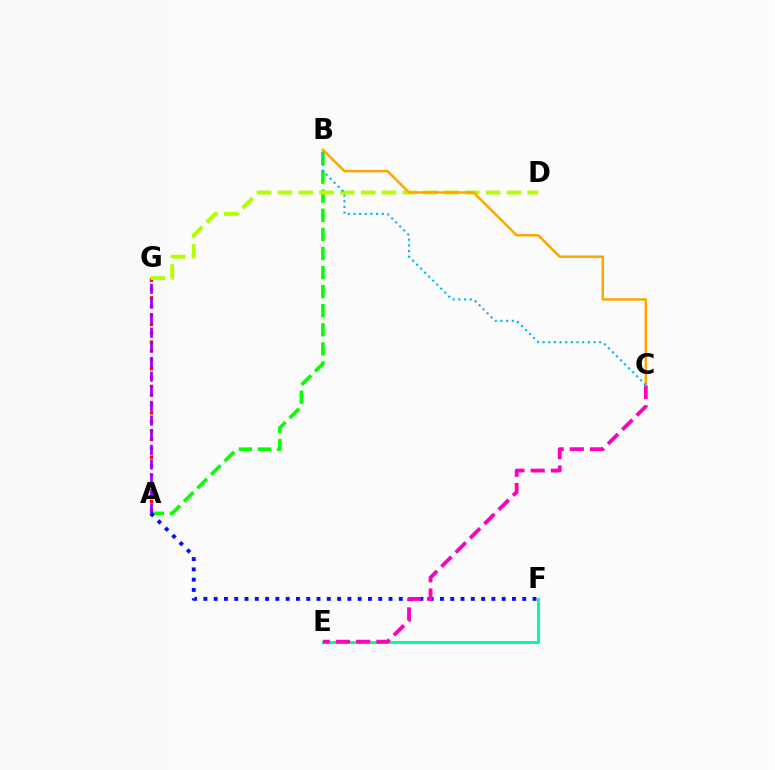{('A', 'B'): [{'color': '#08ff00', 'line_style': 'dashed', 'thickness': 2.59}], ('A', 'G'): [{'color': '#ff0000', 'line_style': 'dotted', 'thickness': 2.4}, {'color': '#9b00ff', 'line_style': 'dashed', 'thickness': 1.99}], ('A', 'F'): [{'color': '#0010ff', 'line_style': 'dotted', 'thickness': 2.79}], ('E', 'F'): [{'color': '#00ff9d', 'line_style': 'solid', 'thickness': 2.19}], ('D', 'G'): [{'color': '#b3ff00', 'line_style': 'dashed', 'thickness': 2.83}], ('C', 'E'): [{'color': '#ff00bd', 'line_style': 'dashed', 'thickness': 2.74}], ('B', 'C'): [{'color': '#ffa500', 'line_style': 'solid', 'thickness': 1.78}, {'color': '#00b5ff', 'line_style': 'dotted', 'thickness': 1.54}]}